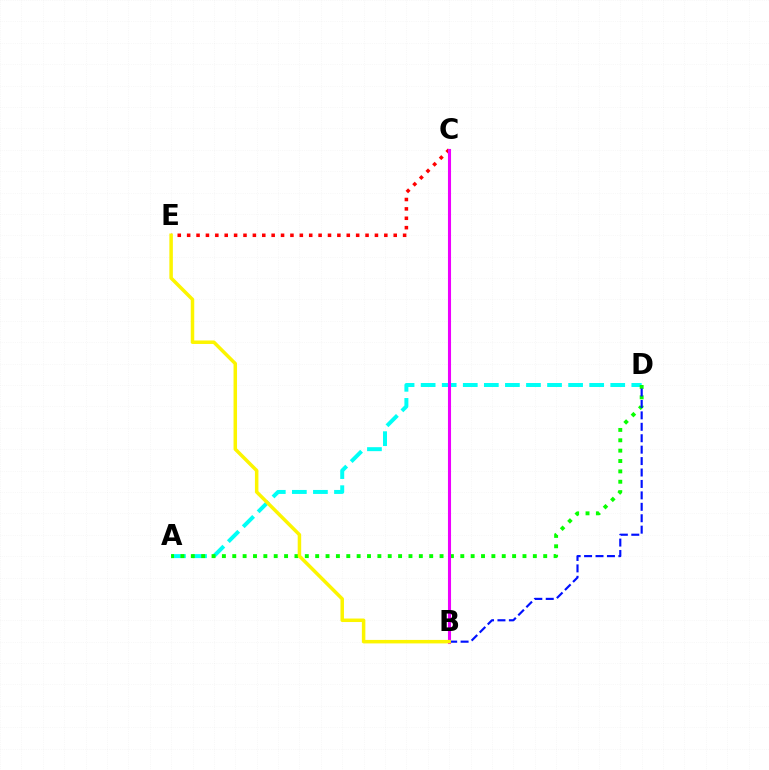{('C', 'E'): [{'color': '#ff0000', 'line_style': 'dotted', 'thickness': 2.55}], ('A', 'D'): [{'color': '#00fff6', 'line_style': 'dashed', 'thickness': 2.86}, {'color': '#08ff00', 'line_style': 'dotted', 'thickness': 2.82}], ('B', 'C'): [{'color': '#ee00ff', 'line_style': 'solid', 'thickness': 2.21}], ('B', 'D'): [{'color': '#0010ff', 'line_style': 'dashed', 'thickness': 1.55}], ('B', 'E'): [{'color': '#fcf500', 'line_style': 'solid', 'thickness': 2.52}]}